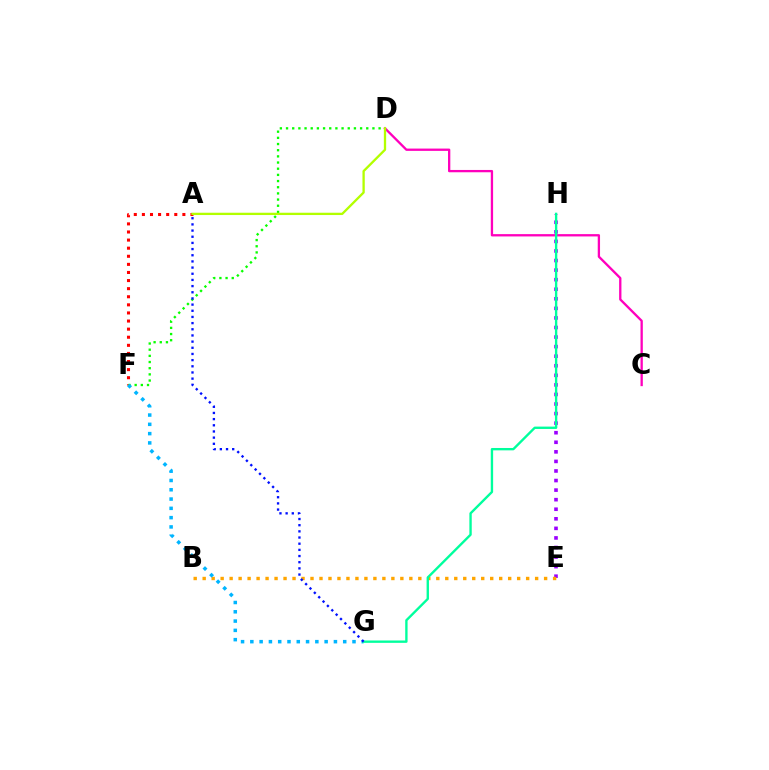{('A', 'F'): [{'color': '#ff0000', 'line_style': 'dotted', 'thickness': 2.2}], ('E', 'H'): [{'color': '#9b00ff', 'line_style': 'dotted', 'thickness': 2.6}], ('D', 'F'): [{'color': '#08ff00', 'line_style': 'dotted', 'thickness': 1.68}], ('B', 'E'): [{'color': '#ffa500', 'line_style': 'dotted', 'thickness': 2.44}], ('C', 'D'): [{'color': '#ff00bd', 'line_style': 'solid', 'thickness': 1.66}], ('A', 'D'): [{'color': '#b3ff00', 'line_style': 'solid', 'thickness': 1.66}], ('F', 'G'): [{'color': '#00b5ff', 'line_style': 'dotted', 'thickness': 2.52}], ('G', 'H'): [{'color': '#00ff9d', 'line_style': 'solid', 'thickness': 1.7}], ('A', 'G'): [{'color': '#0010ff', 'line_style': 'dotted', 'thickness': 1.68}]}